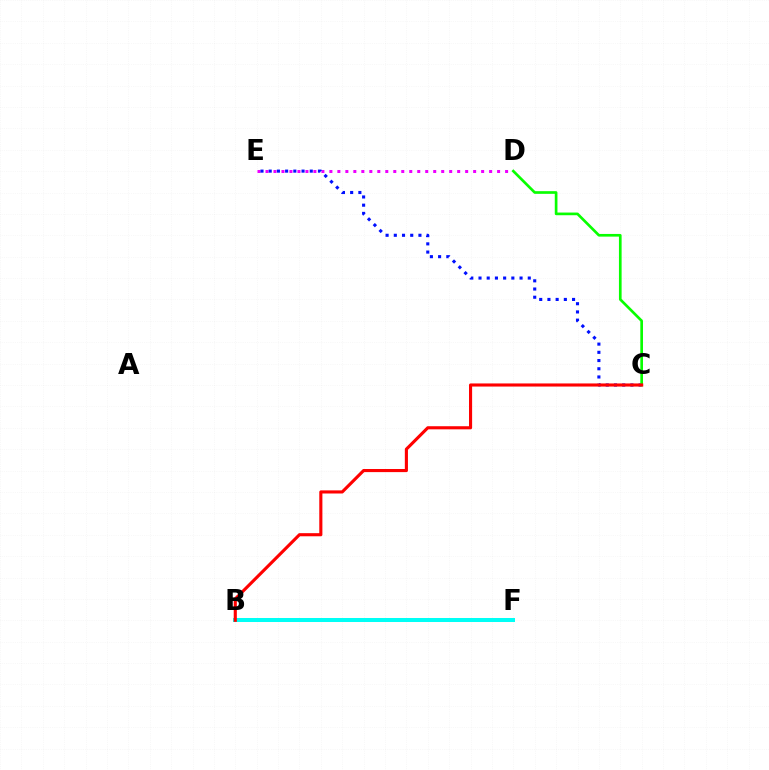{('B', 'F'): [{'color': '#fcf500', 'line_style': 'dashed', 'thickness': 1.65}, {'color': '#00fff6', 'line_style': 'solid', 'thickness': 2.89}], ('D', 'E'): [{'color': '#ee00ff', 'line_style': 'dotted', 'thickness': 2.17}], ('C', 'E'): [{'color': '#0010ff', 'line_style': 'dotted', 'thickness': 2.23}], ('C', 'D'): [{'color': '#08ff00', 'line_style': 'solid', 'thickness': 1.93}], ('B', 'C'): [{'color': '#ff0000', 'line_style': 'solid', 'thickness': 2.24}]}